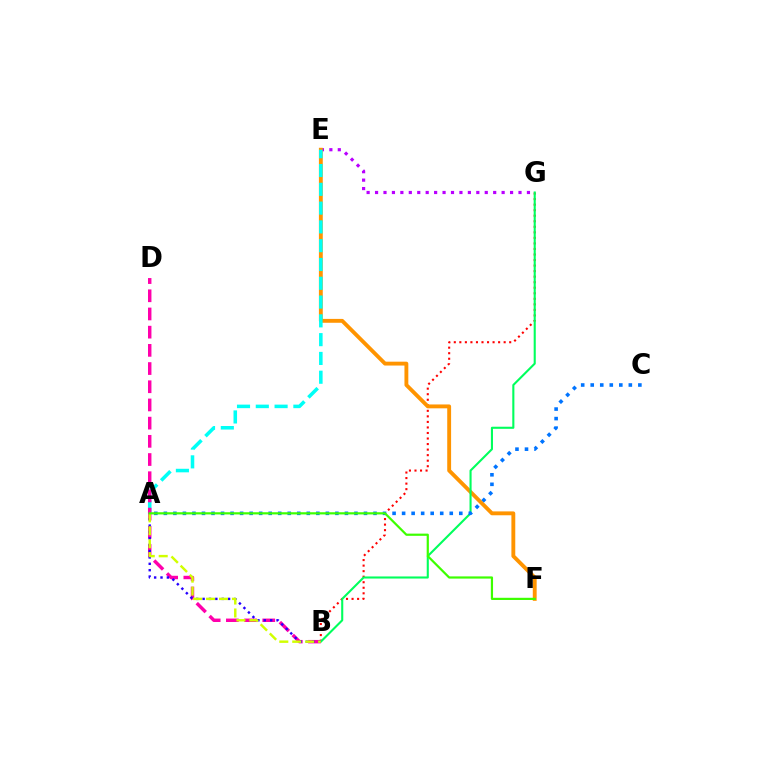{('E', 'G'): [{'color': '#b900ff', 'line_style': 'dotted', 'thickness': 2.29}], ('B', 'G'): [{'color': '#ff0000', 'line_style': 'dotted', 'thickness': 1.51}, {'color': '#00ff5c', 'line_style': 'solid', 'thickness': 1.51}], ('E', 'F'): [{'color': '#ff9400', 'line_style': 'solid', 'thickness': 2.79}], ('A', 'E'): [{'color': '#00fff6', 'line_style': 'dashed', 'thickness': 2.55}], ('B', 'D'): [{'color': '#ff00ac', 'line_style': 'dashed', 'thickness': 2.47}], ('A', 'B'): [{'color': '#2500ff', 'line_style': 'dotted', 'thickness': 1.73}, {'color': '#d1ff00', 'line_style': 'dashed', 'thickness': 1.76}], ('A', 'C'): [{'color': '#0074ff', 'line_style': 'dotted', 'thickness': 2.59}], ('A', 'F'): [{'color': '#3dff00', 'line_style': 'solid', 'thickness': 1.58}]}